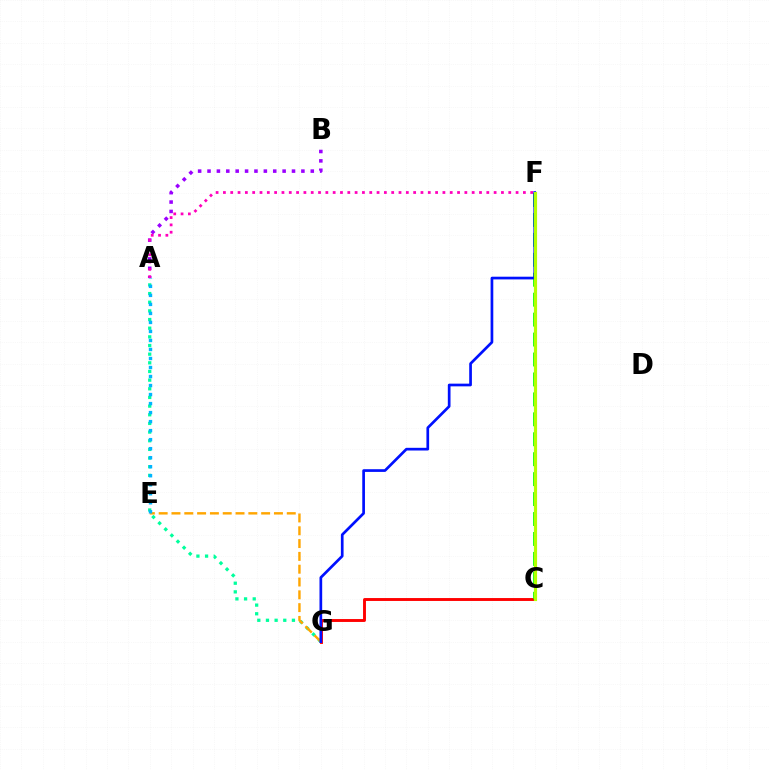{('A', 'G'): [{'color': '#00ff9d', 'line_style': 'dotted', 'thickness': 2.35}], ('A', 'B'): [{'color': '#9b00ff', 'line_style': 'dotted', 'thickness': 2.55}], ('E', 'G'): [{'color': '#ffa500', 'line_style': 'dashed', 'thickness': 1.74}], ('A', 'E'): [{'color': '#00b5ff', 'line_style': 'dotted', 'thickness': 2.45}], ('C', 'G'): [{'color': '#ff0000', 'line_style': 'solid', 'thickness': 2.09}], ('A', 'F'): [{'color': '#ff00bd', 'line_style': 'dotted', 'thickness': 1.99}], ('C', 'F'): [{'color': '#08ff00', 'line_style': 'dashed', 'thickness': 2.71}, {'color': '#b3ff00', 'line_style': 'solid', 'thickness': 2.28}], ('F', 'G'): [{'color': '#0010ff', 'line_style': 'solid', 'thickness': 1.94}]}